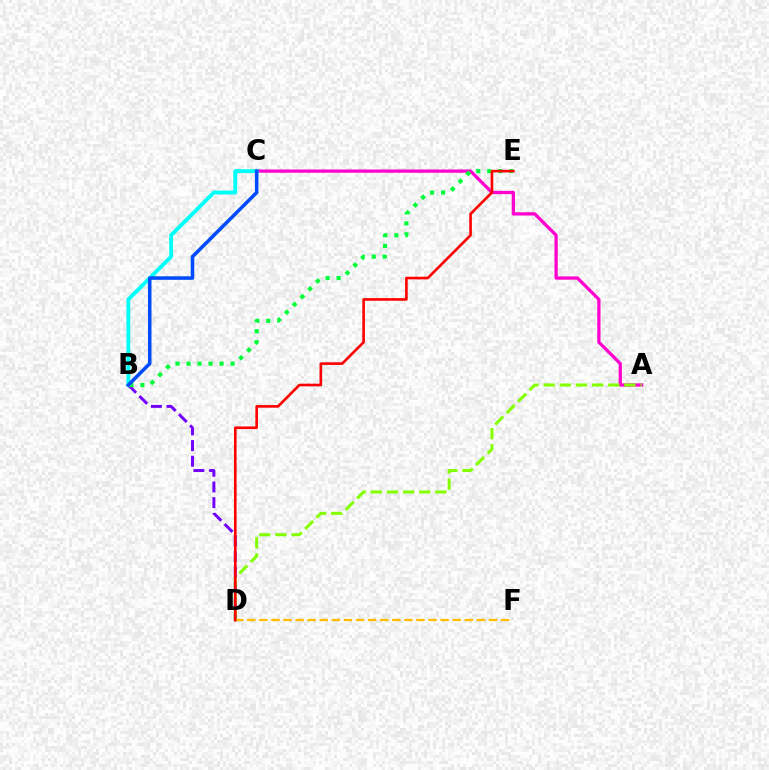{('A', 'C'): [{'color': '#ff00cf', 'line_style': 'solid', 'thickness': 2.35}], ('B', 'D'): [{'color': '#7200ff', 'line_style': 'dashed', 'thickness': 2.13}], ('B', 'C'): [{'color': '#00fff6', 'line_style': 'solid', 'thickness': 2.81}, {'color': '#004bff', 'line_style': 'solid', 'thickness': 2.54}], ('D', 'F'): [{'color': '#ffbd00', 'line_style': 'dashed', 'thickness': 1.64}], ('B', 'E'): [{'color': '#00ff39', 'line_style': 'dotted', 'thickness': 2.99}], ('A', 'D'): [{'color': '#84ff00', 'line_style': 'dashed', 'thickness': 2.19}], ('D', 'E'): [{'color': '#ff0000', 'line_style': 'solid', 'thickness': 1.89}]}